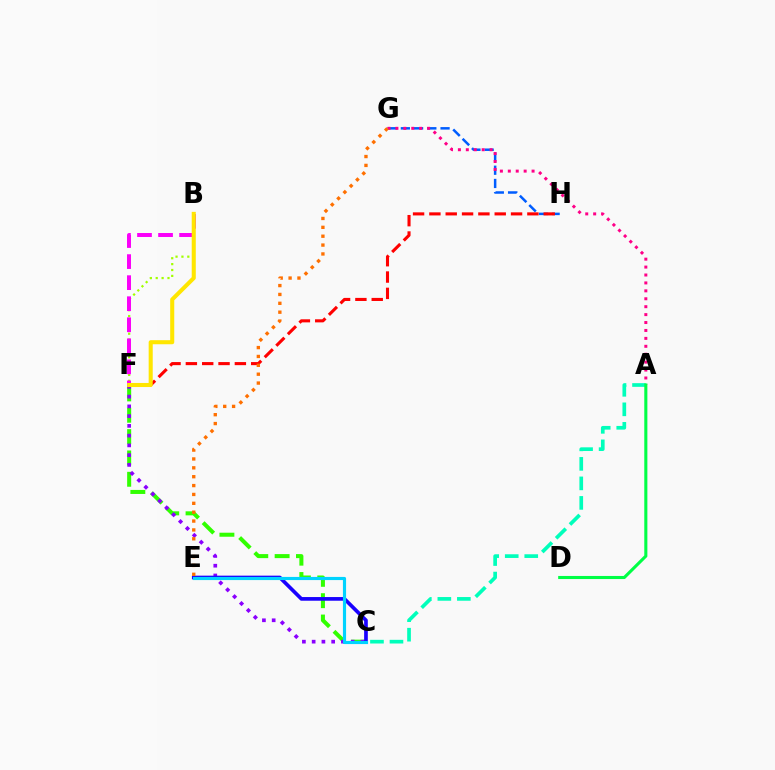{('C', 'F'): [{'color': '#31ff00', 'line_style': 'dashed', 'thickness': 2.9}, {'color': '#8a00ff', 'line_style': 'dotted', 'thickness': 2.65}], ('G', 'H'): [{'color': '#005dff', 'line_style': 'dashed', 'thickness': 1.8}], ('B', 'F'): [{'color': '#a2ff00', 'line_style': 'dotted', 'thickness': 1.6}, {'color': '#fa00f9', 'line_style': 'dashed', 'thickness': 2.86}, {'color': '#ffe600', 'line_style': 'solid', 'thickness': 2.93}], ('A', 'G'): [{'color': '#ff0088', 'line_style': 'dotted', 'thickness': 2.15}], ('C', 'E'): [{'color': '#1900ff', 'line_style': 'solid', 'thickness': 2.65}, {'color': '#00d3ff', 'line_style': 'solid', 'thickness': 2.27}], ('F', 'H'): [{'color': '#ff0000', 'line_style': 'dashed', 'thickness': 2.22}], ('A', 'C'): [{'color': '#00ffbb', 'line_style': 'dashed', 'thickness': 2.65}], ('A', 'D'): [{'color': '#00ff45', 'line_style': 'solid', 'thickness': 2.22}], ('E', 'G'): [{'color': '#ff7000', 'line_style': 'dotted', 'thickness': 2.41}]}